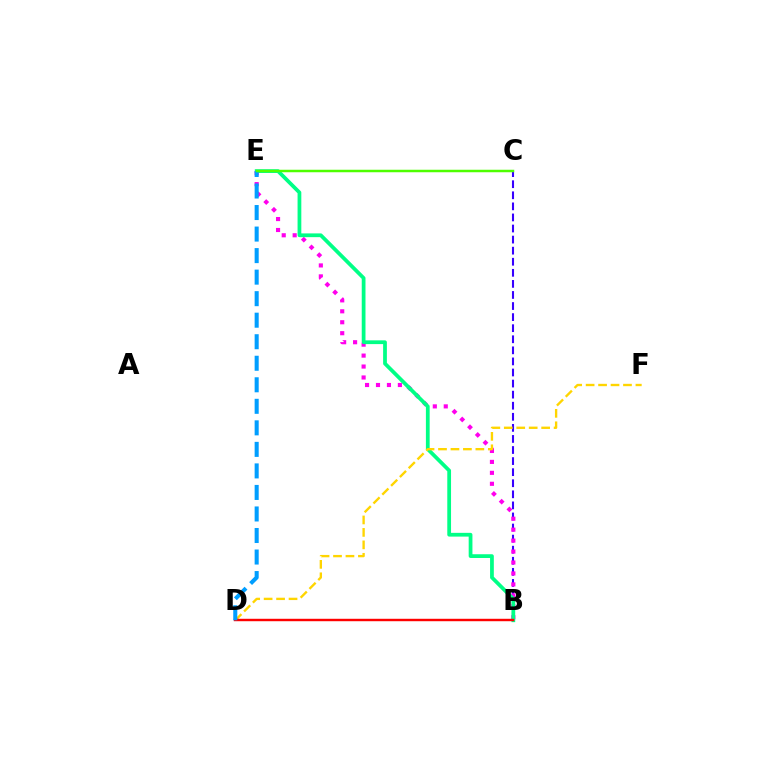{('B', 'C'): [{'color': '#3700ff', 'line_style': 'dashed', 'thickness': 1.5}], ('B', 'E'): [{'color': '#ff00ed', 'line_style': 'dotted', 'thickness': 2.97}, {'color': '#00ff86', 'line_style': 'solid', 'thickness': 2.7}], ('D', 'F'): [{'color': '#ffd500', 'line_style': 'dashed', 'thickness': 1.69}], ('B', 'D'): [{'color': '#ff0000', 'line_style': 'solid', 'thickness': 1.75}], ('D', 'E'): [{'color': '#009eff', 'line_style': 'dashed', 'thickness': 2.92}], ('C', 'E'): [{'color': '#4fff00', 'line_style': 'solid', 'thickness': 1.8}]}